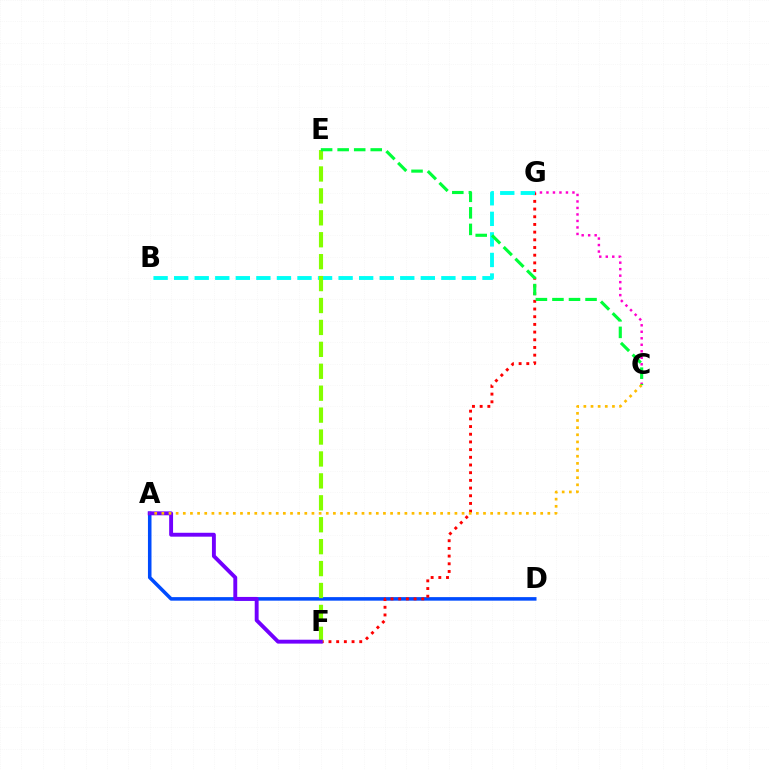{('A', 'D'): [{'color': '#004bff', 'line_style': 'solid', 'thickness': 2.55}], ('C', 'G'): [{'color': '#ff00cf', 'line_style': 'dotted', 'thickness': 1.77}], ('F', 'G'): [{'color': '#ff0000', 'line_style': 'dotted', 'thickness': 2.09}], ('B', 'G'): [{'color': '#00fff6', 'line_style': 'dashed', 'thickness': 2.79}], ('E', 'F'): [{'color': '#84ff00', 'line_style': 'dashed', 'thickness': 2.98}], ('A', 'F'): [{'color': '#7200ff', 'line_style': 'solid', 'thickness': 2.8}], ('C', 'E'): [{'color': '#00ff39', 'line_style': 'dashed', 'thickness': 2.25}], ('A', 'C'): [{'color': '#ffbd00', 'line_style': 'dotted', 'thickness': 1.94}]}